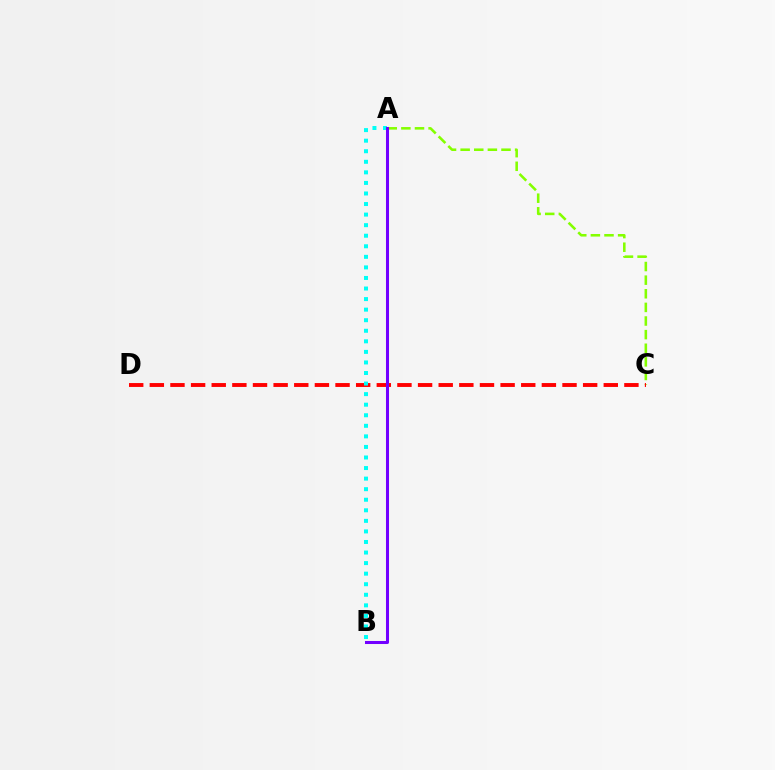{('A', 'C'): [{'color': '#84ff00', 'line_style': 'dashed', 'thickness': 1.85}], ('C', 'D'): [{'color': '#ff0000', 'line_style': 'dashed', 'thickness': 2.8}], ('A', 'B'): [{'color': '#00fff6', 'line_style': 'dotted', 'thickness': 2.87}, {'color': '#7200ff', 'line_style': 'solid', 'thickness': 2.18}]}